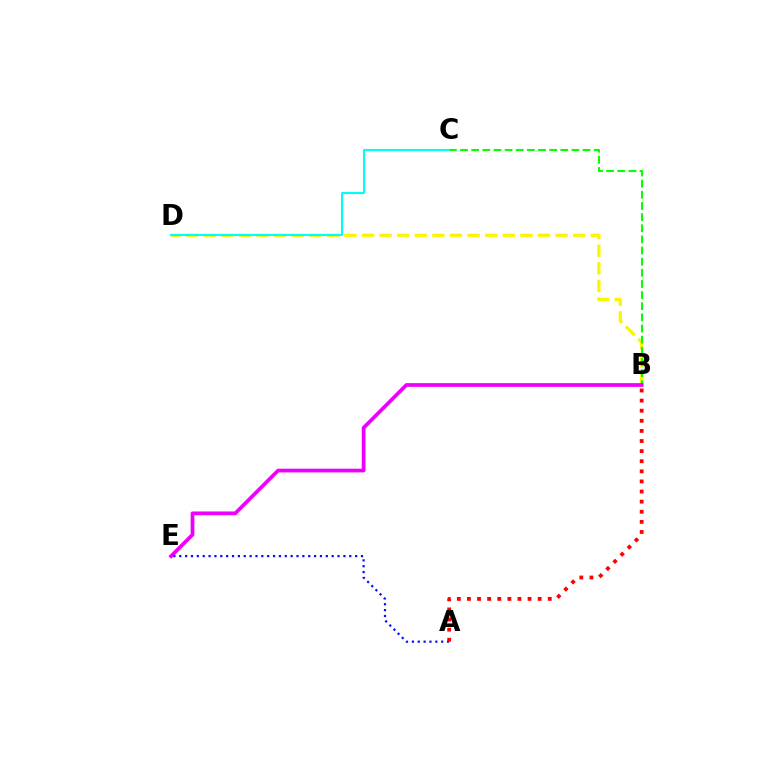{('B', 'D'): [{'color': '#fcf500', 'line_style': 'dashed', 'thickness': 2.39}], ('B', 'C'): [{'color': '#08ff00', 'line_style': 'dashed', 'thickness': 1.51}], ('B', 'E'): [{'color': '#ee00ff', 'line_style': 'solid', 'thickness': 2.69}], ('A', 'E'): [{'color': '#0010ff', 'line_style': 'dotted', 'thickness': 1.59}], ('A', 'B'): [{'color': '#ff0000', 'line_style': 'dotted', 'thickness': 2.75}], ('C', 'D'): [{'color': '#00fff6', 'line_style': 'solid', 'thickness': 1.51}]}